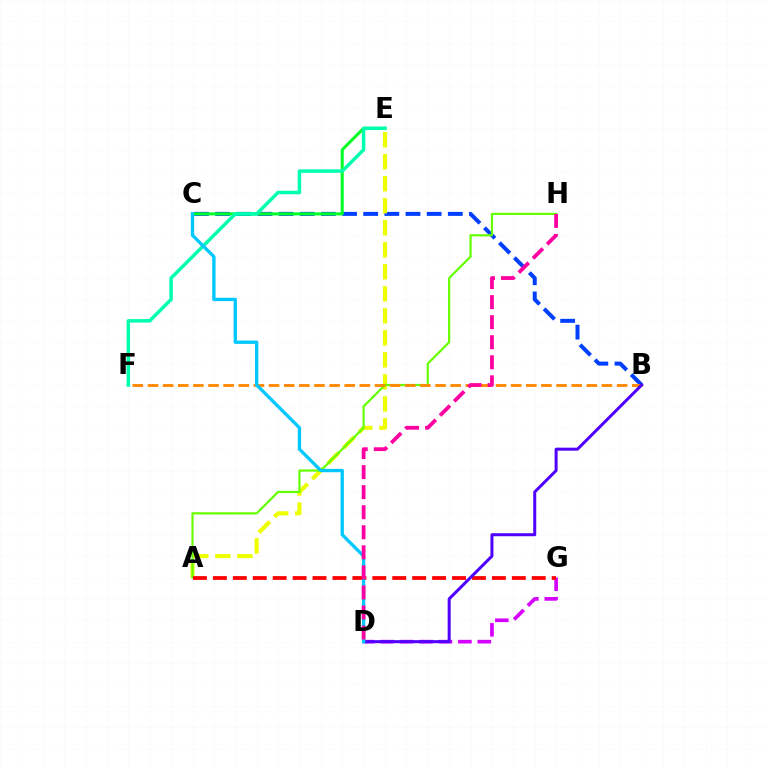{('B', 'C'): [{'color': '#003fff', 'line_style': 'dashed', 'thickness': 2.87}], ('A', 'E'): [{'color': '#eeff00', 'line_style': 'dashed', 'thickness': 2.99}], ('D', 'G'): [{'color': '#d600ff', 'line_style': 'dashed', 'thickness': 2.64}], ('A', 'H'): [{'color': '#66ff00', 'line_style': 'solid', 'thickness': 1.58}], ('A', 'G'): [{'color': '#ff0000', 'line_style': 'dashed', 'thickness': 2.71}], ('C', 'E'): [{'color': '#00ff27', 'line_style': 'solid', 'thickness': 2.18}], ('B', 'F'): [{'color': '#ff8800', 'line_style': 'dashed', 'thickness': 2.06}], ('B', 'D'): [{'color': '#4f00ff', 'line_style': 'solid', 'thickness': 2.17}], ('E', 'F'): [{'color': '#00ffaf', 'line_style': 'solid', 'thickness': 2.52}], ('C', 'D'): [{'color': '#00c7ff', 'line_style': 'solid', 'thickness': 2.39}], ('D', 'H'): [{'color': '#ff00a0', 'line_style': 'dashed', 'thickness': 2.72}]}